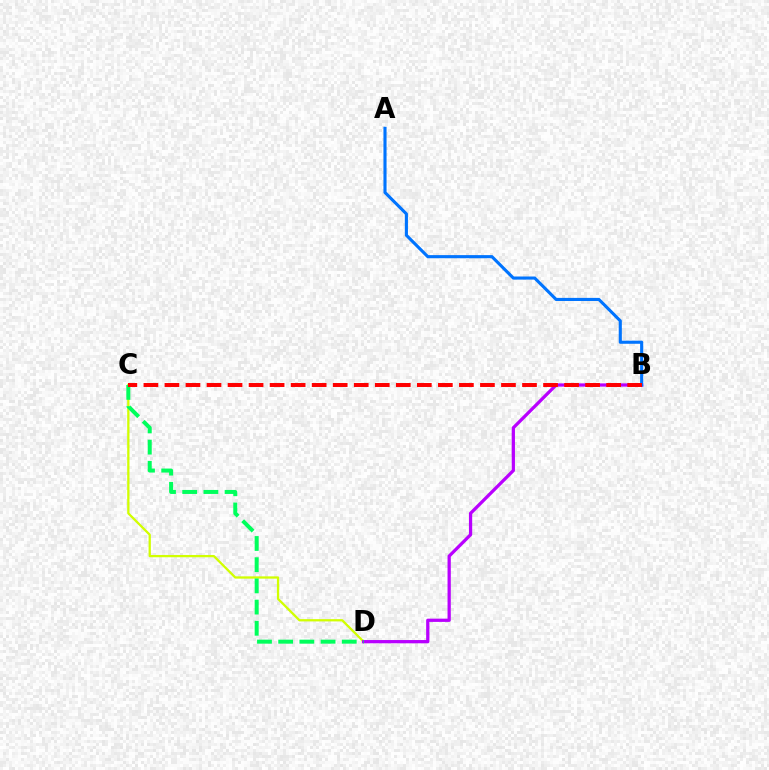{('C', 'D'): [{'color': '#d1ff00', 'line_style': 'solid', 'thickness': 1.64}, {'color': '#00ff5c', 'line_style': 'dashed', 'thickness': 2.88}], ('B', 'D'): [{'color': '#b900ff', 'line_style': 'solid', 'thickness': 2.34}], ('A', 'B'): [{'color': '#0074ff', 'line_style': 'solid', 'thickness': 2.24}], ('B', 'C'): [{'color': '#ff0000', 'line_style': 'dashed', 'thickness': 2.86}]}